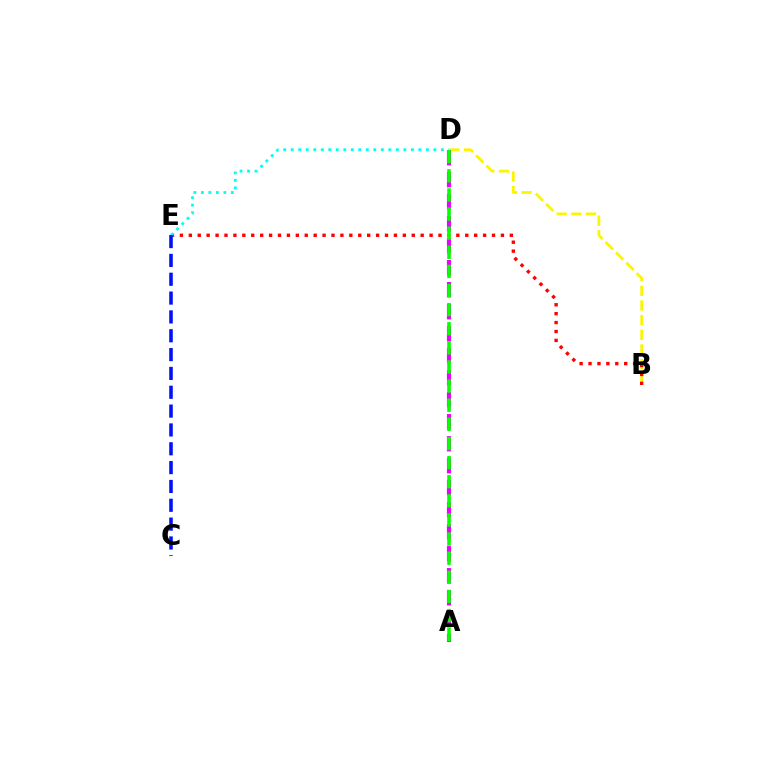{('B', 'D'): [{'color': '#fcf500', 'line_style': 'dashed', 'thickness': 1.99}], ('B', 'E'): [{'color': '#ff0000', 'line_style': 'dotted', 'thickness': 2.42}], ('D', 'E'): [{'color': '#00fff6', 'line_style': 'dotted', 'thickness': 2.04}], ('A', 'D'): [{'color': '#ee00ff', 'line_style': 'dashed', 'thickness': 2.99}, {'color': '#08ff00', 'line_style': 'dashed', 'thickness': 2.6}], ('C', 'E'): [{'color': '#0010ff', 'line_style': 'dashed', 'thickness': 2.56}]}